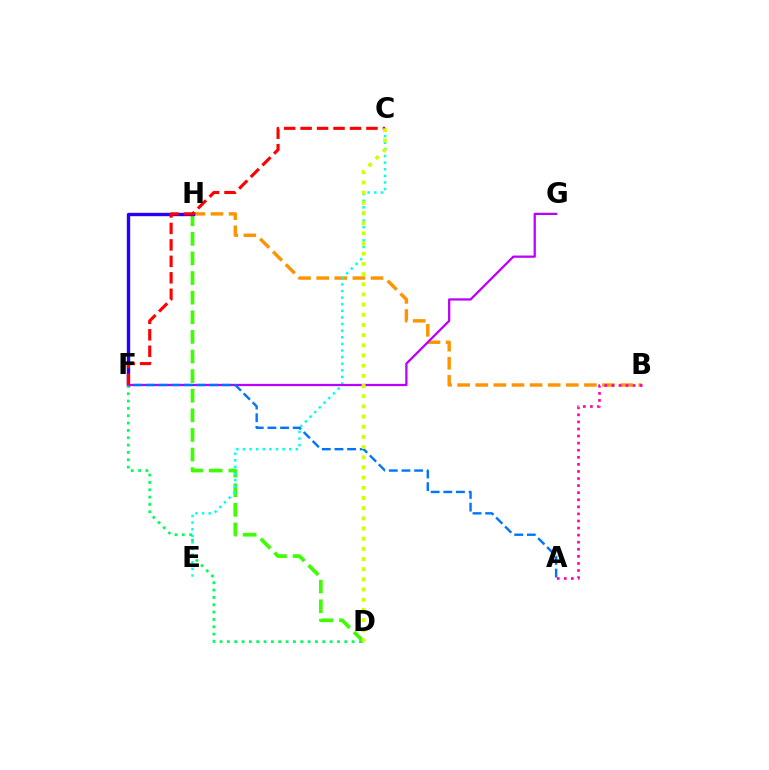{('D', 'H'): [{'color': '#3dff00', 'line_style': 'dashed', 'thickness': 2.66}], ('B', 'H'): [{'color': '#ff9400', 'line_style': 'dashed', 'thickness': 2.46}], ('F', 'H'): [{'color': '#2500ff', 'line_style': 'solid', 'thickness': 2.42}], ('C', 'E'): [{'color': '#00fff6', 'line_style': 'dotted', 'thickness': 1.8}], ('D', 'F'): [{'color': '#00ff5c', 'line_style': 'dotted', 'thickness': 1.99}], ('F', 'G'): [{'color': '#b900ff', 'line_style': 'solid', 'thickness': 1.63}], ('A', 'F'): [{'color': '#0074ff', 'line_style': 'dashed', 'thickness': 1.72}], ('C', 'F'): [{'color': '#ff0000', 'line_style': 'dashed', 'thickness': 2.24}], ('A', 'B'): [{'color': '#ff00ac', 'line_style': 'dotted', 'thickness': 1.92}], ('C', 'D'): [{'color': '#d1ff00', 'line_style': 'dotted', 'thickness': 2.77}]}